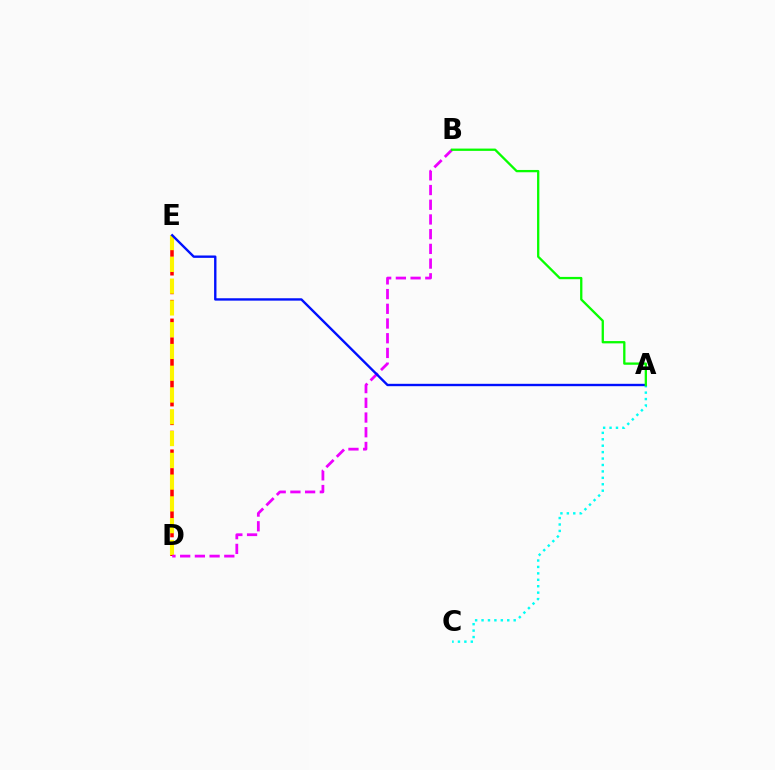{('D', 'E'): [{'color': '#ff0000', 'line_style': 'dashed', 'thickness': 2.54}, {'color': '#fcf500', 'line_style': 'dashed', 'thickness': 2.96}], ('A', 'C'): [{'color': '#00fff6', 'line_style': 'dotted', 'thickness': 1.75}], ('B', 'D'): [{'color': '#ee00ff', 'line_style': 'dashed', 'thickness': 2.0}], ('A', 'E'): [{'color': '#0010ff', 'line_style': 'solid', 'thickness': 1.71}], ('A', 'B'): [{'color': '#08ff00', 'line_style': 'solid', 'thickness': 1.66}]}